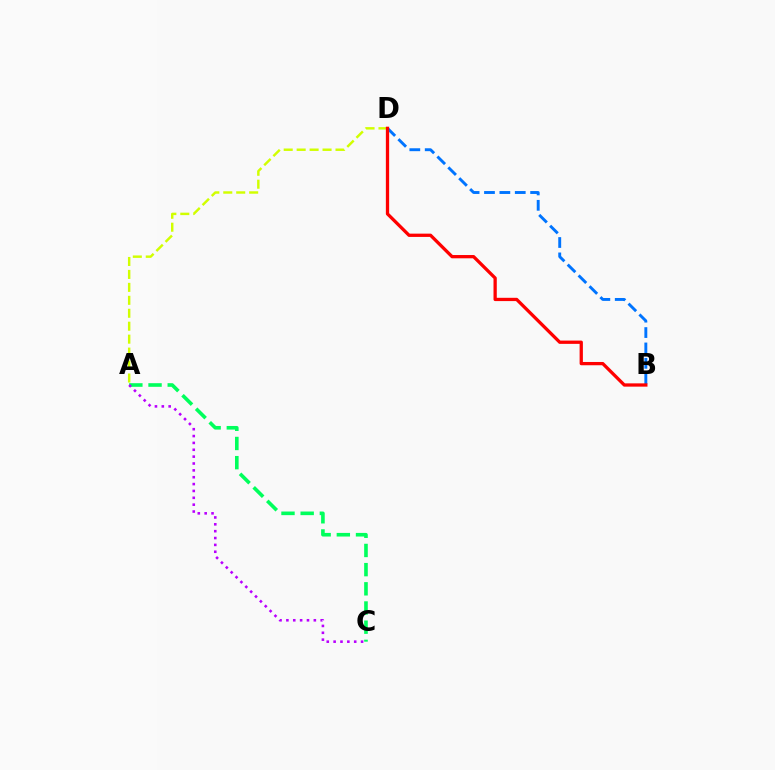{('B', 'D'): [{'color': '#0074ff', 'line_style': 'dashed', 'thickness': 2.09}, {'color': '#ff0000', 'line_style': 'solid', 'thickness': 2.36}], ('A', 'D'): [{'color': '#d1ff00', 'line_style': 'dashed', 'thickness': 1.76}], ('A', 'C'): [{'color': '#00ff5c', 'line_style': 'dashed', 'thickness': 2.61}, {'color': '#b900ff', 'line_style': 'dotted', 'thickness': 1.86}]}